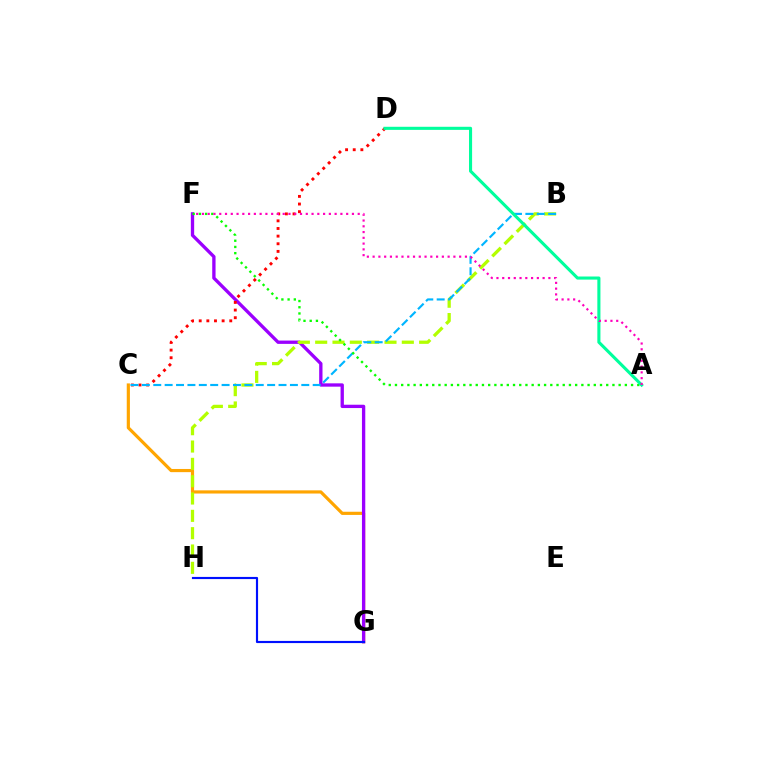{('C', 'G'): [{'color': '#ffa500', 'line_style': 'solid', 'thickness': 2.29}], ('F', 'G'): [{'color': '#9b00ff', 'line_style': 'solid', 'thickness': 2.39}], ('B', 'H'): [{'color': '#b3ff00', 'line_style': 'dashed', 'thickness': 2.35}], ('G', 'H'): [{'color': '#0010ff', 'line_style': 'solid', 'thickness': 1.55}], ('C', 'D'): [{'color': '#ff0000', 'line_style': 'dotted', 'thickness': 2.08}], ('B', 'C'): [{'color': '#00b5ff', 'line_style': 'dashed', 'thickness': 1.55}], ('A', 'F'): [{'color': '#08ff00', 'line_style': 'dotted', 'thickness': 1.69}, {'color': '#ff00bd', 'line_style': 'dotted', 'thickness': 1.57}], ('A', 'D'): [{'color': '#00ff9d', 'line_style': 'solid', 'thickness': 2.23}]}